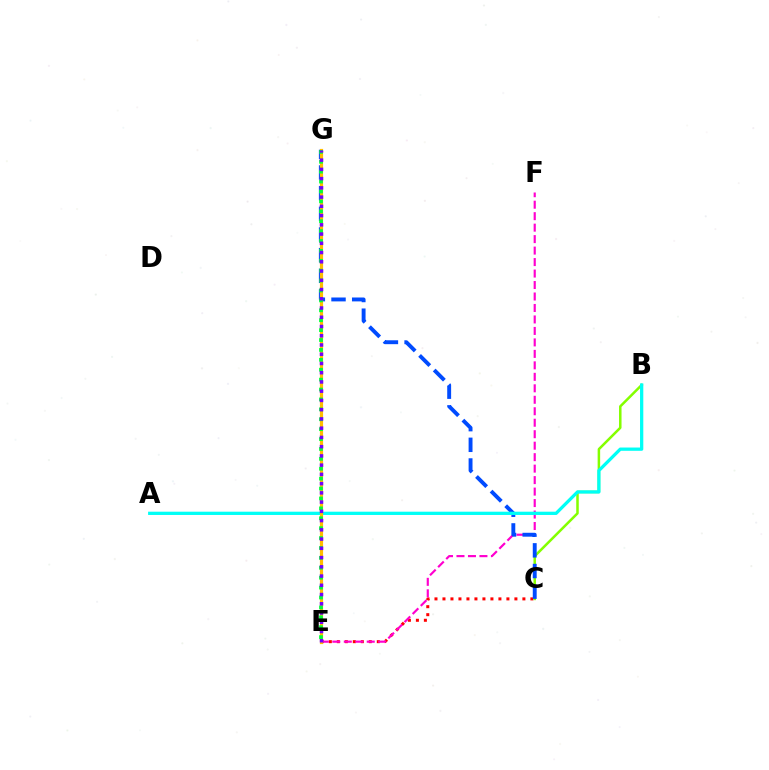{('C', 'E'): [{'color': '#ff0000', 'line_style': 'dotted', 'thickness': 2.17}], ('B', 'C'): [{'color': '#84ff00', 'line_style': 'solid', 'thickness': 1.81}], ('E', 'F'): [{'color': '#ff00cf', 'line_style': 'dashed', 'thickness': 1.56}], ('C', 'G'): [{'color': '#004bff', 'line_style': 'dashed', 'thickness': 2.81}], ('A', 'B'): [{'color': '#00fff6', 'line_style': 'solid', 'thickness': 2.35}], ('E', 'G'): [{'color': '#ffbd00', 'line_style': 'solid', 'thickness': 2.29}, {'color': '#00ff39', 'line_style': 'dotted', 'thickness': 2.69}, {'color': '#7200ff', 'line_style': 'dotted', 'thickness': 2.51}]}